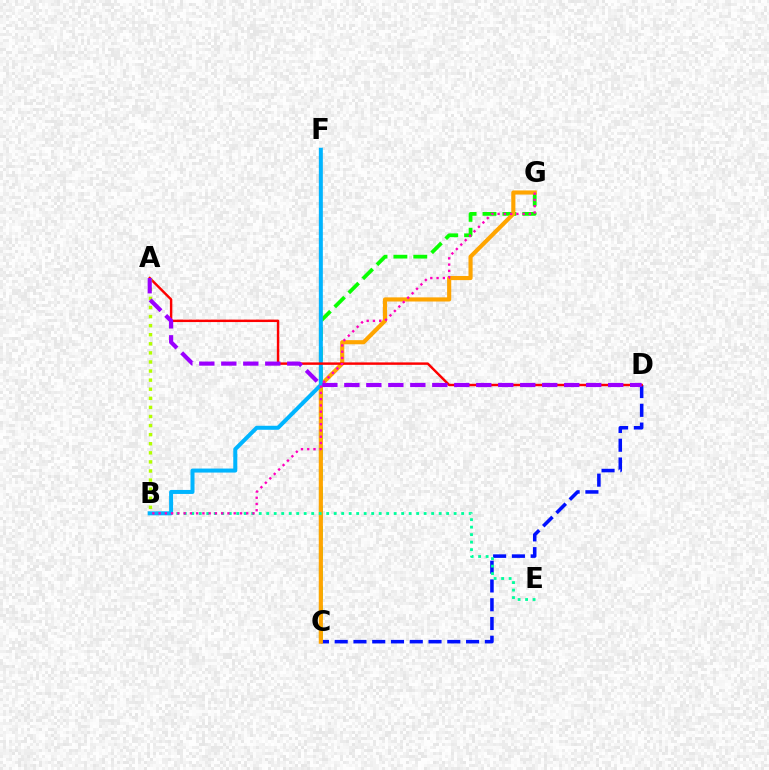{('C', 'G'): [{'color': '#08ff00', 'line_style': 'dashed', 'thickness': 2.7}, {'color': '#ffa500', 'line_style': 'solid', 'thickness': 2.97}], ('C', 'D'): [{'color': '#0010ff', 'line_style': 'dashed', 'thickness': 2.55}], ('B', 'E'): [{'color': '#00ff9d', 'line_style': 'dotted', 'thickness': 2.04}], ('B', 'F'): [{'color': '#00b5ff', 'line_style': 'solid', 'thickness': 2.88}], ('A', 'D'): [{'color': '#ff0000', 'line_style': 'solid', 'thickness': 1.75}, {'color': '#9b00ff', 'line_style': 'dashed', 'thickness': 2.99}], ('A', 'B'): [{'color': '#b3ff00', 'line_style': 'dotted', 'thickness': 2.47}], ('B', 'G'): [{'color': '#ff00bd', 'line_style': 'dotted', 'thickness': 1.7}]}